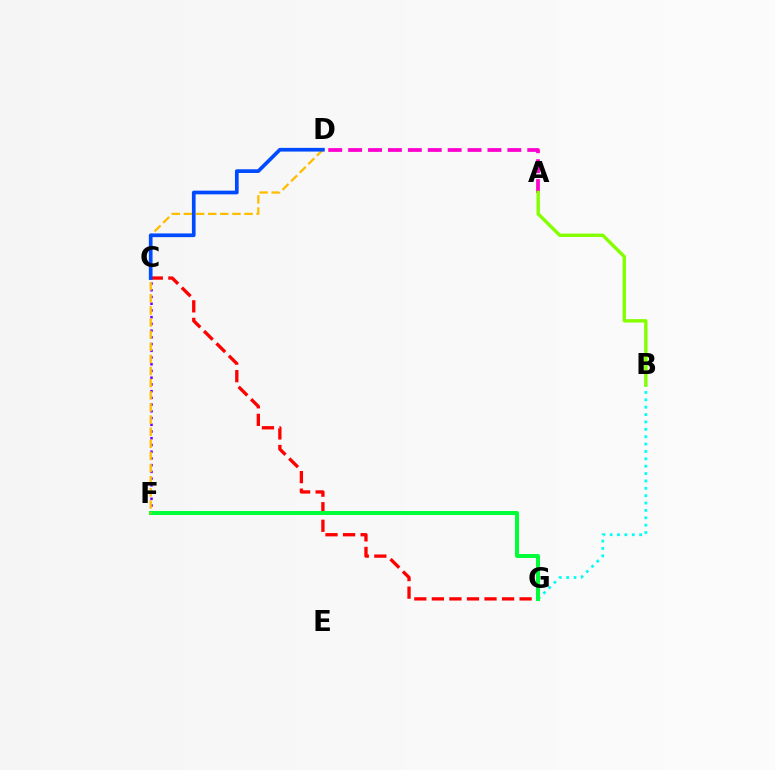{('B', 'G'): [{'color': '#00fff6', 'line_style': 'dotted', 'thickness': 2.0}], ('C', 'G'): [{'color': '#ff0000', 'line_style': 'dashed', 'thickness': 2.38}], ('C', 'F'): [{'color': '#7200ff', 'line_style': 'dotted', 'thickness': 1.83}], ('F', 'G'): [{'color': '#00ff39', 'line_style': 'solid', 'thickness': 2.88}], ('D', 'F'): [{'color': '#ffbd00', 'line_style': 'dashed', 'thickness': 1.65}], ('A', 'D'): [{'color': '#ff00cf', 'line_style': 'dashed', 'thickness': 2.7}], ('A', 'B'): [{'color': '#84ff00', 'line_style': 'solid', 'thickness': 2.45}], ('C', 'D'): [{'color': '#004bff', 'line_style': 'solid', 'thickness': 2.66}]}